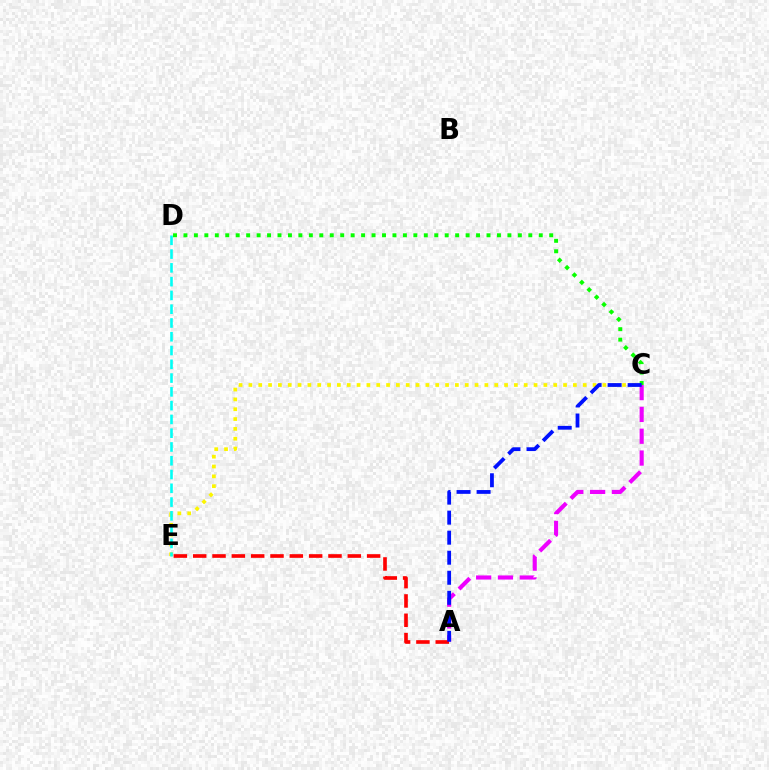{('A', 'C'): [{'color': '#ee00ff', 'line_style': 'dashed', 'thickness': 2.96}, {'color': '#0010ff', 'line_style': 'dashed', 'thickness': 2.72}], ('A', 'E'): [{'color': '#ff0000', 'line_style': 'dashed', 'thickness': 2.63}], ('C', 'E'): [{'color': '#fcf500', 'line_style': 'dotted', 'thickness': 2.67}], ('C', 'D'): [{'color': '#08ff00', 'line_style': 'dotted', 'thickness': 2.84}], ('D', 'E'): [{'color': '#00fff6', 'line_style': 'dashed', 'thickness': 1.87}]}